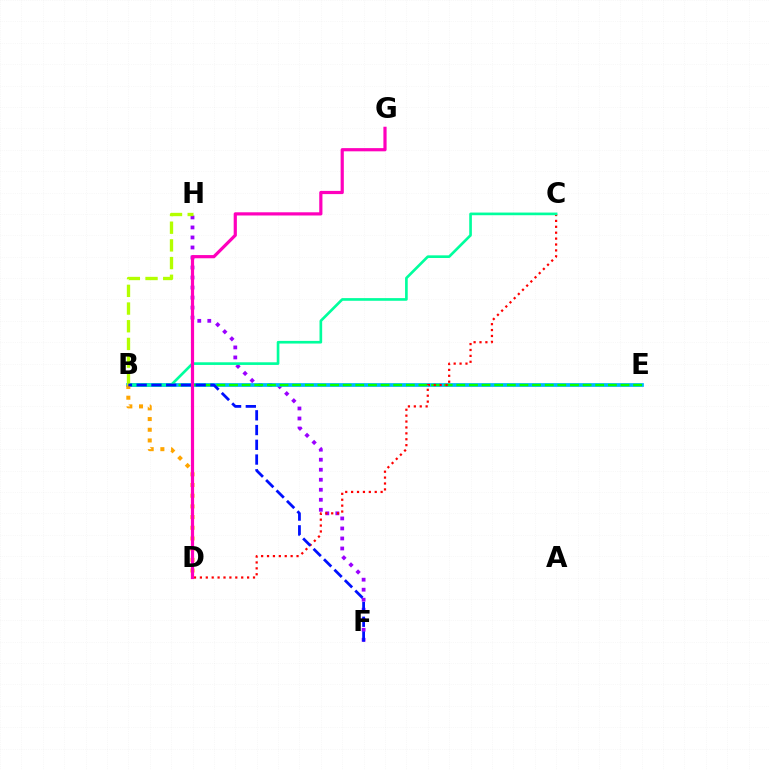{('F', 'H'): [{'color': '#9b00ff', 'line_style': 'dotted', 'thickness': 2.72}], ('B', 'E'): [{'color': '#00b5ff', 'line_style': 'solid', 'thickness': 2.68}, {'color': '#08ff00', 'line_style': 'dashed', 'thickness': 1.72}], ('C', 'D'): [{'color': '#ff0000', 'line_style': 'dotted', 'thickness': 1.6}], ('B', 'C'): [{'color': '#00ff9d', 'line_style': 'solid', 'thickness': 1.91}], ('B', 'D'): [{'color': '#ffa500', 'line_style': 'dotted', 'thickness': 2.9}], ('B', 'H'): [{'color': '#b3ff00', 'line_style': 'dashed', 'thickness': 2.4}], ('B', 'F'): [{'color': '#0010ff', 'line_style': 'dashed', 'thickness': 2.0}], ('D', 'G'): [{'color': '#ff00bd', 'line_style': 'solid', 'thickness': 2.3}]}